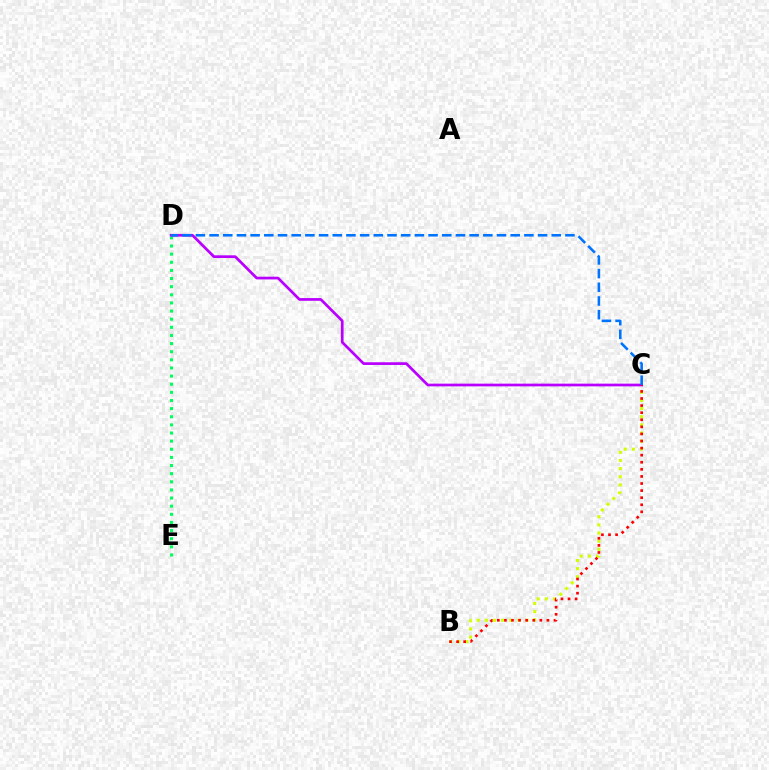{('B', 'C'): [{'color': '#d1ff00', 'line_style': 'dotted', 'thickness': 2.21}, {'color': '#ff0000', 'line_style': 'dotted', 'thickness': 1.92}], ('D', 'E'): [{'color': '#00ff5c', 'line_style': 'dotted', 'thickness': 2.21}], ('C', 'D'): [{'color': '#b900ff', 'line_style': 'solid', 'thickness': 1.96}, {'color': '#0074ff', 'line_style': 'dashed', 'thickness': 1.86}]}